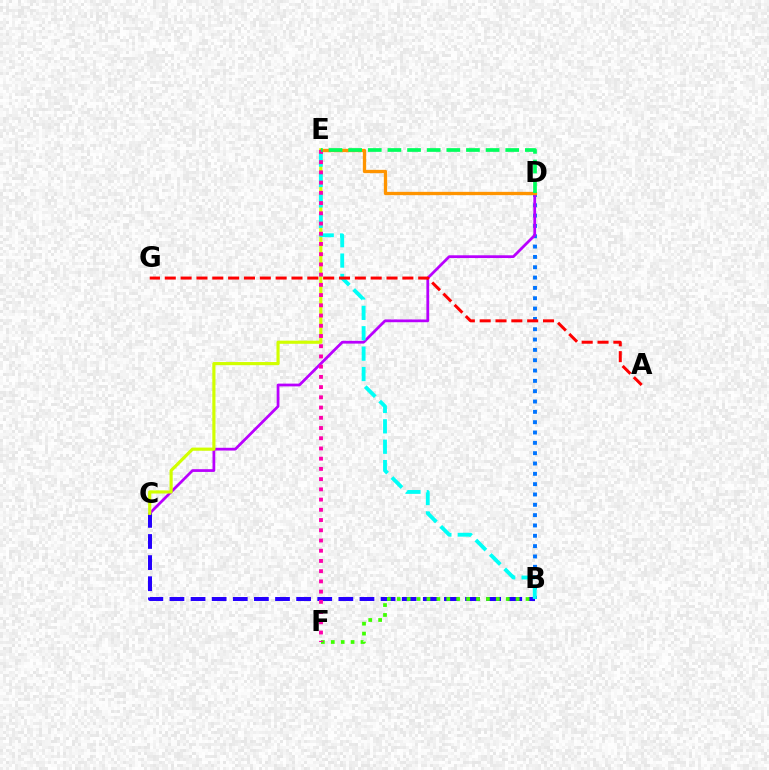{('B', 'C'): [{'color': '#2500ff', 'line_style': 'dashed', 'thickness': 2.87}], ('B', 'F'): [{'color': '#3dff00', 'line_style': 'dotted', 'thickness': 2.69}], ('B', 'D'): [{'color': '#0074ff', 'line_style': 'dotted', 'thickness': 2.81}], ('C', 'D'): [{'color': '#b900ff', 'line_style': 'solid', 'thickness': 1.99}], ('C', 'E'): [{'color': '#d1ff00', 'line_style': 'solid', 'thickness': 2.27}], ('D', 'E'): [{'color': '#ff9400', 'line_style': 'solid', 'thickness': 2.38}, {'color': '#00ff5c', 'line_style': 'dashed', 'thickness': 2.67}], ('B', 'E'): [{'color': '#00fff6', 'line_style': 'dashed', 'thickness': 2.77}], ('A', 'G'): [{'color': '#ff0000', 'line_style': 'dashed', 'thickness': 2.15}], ('E', 'F'): [{'color': '#ff00ac', 'line_style': 'dotted', 'thickness': 2.78}]}